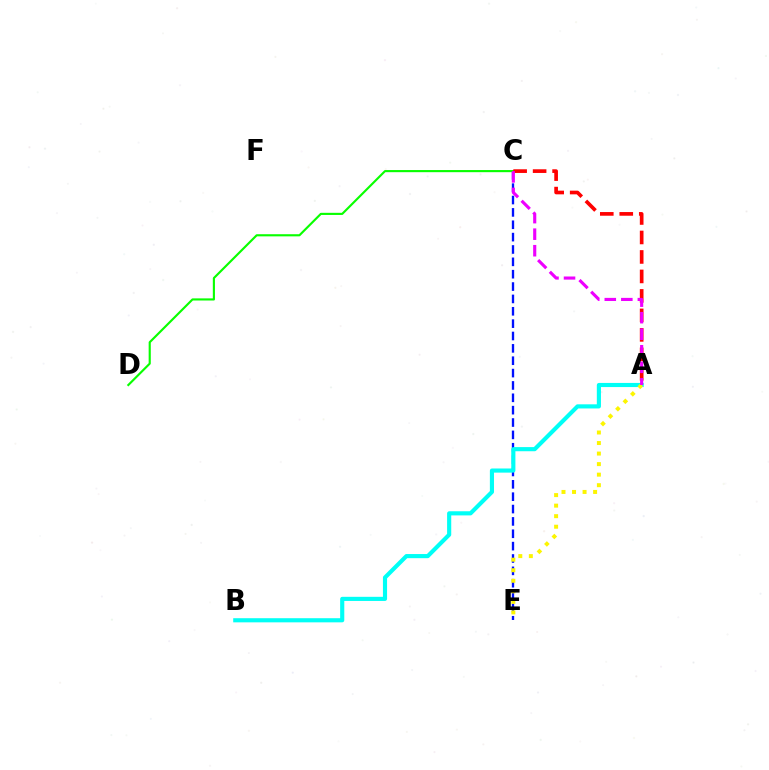{('C', 'E'): [{'color': '#0010ff', 'line_style': 'dashed', 'thickness': 1.68}], ('C', 'D'): [{'color': '#08ff00', 'line_style': 'solid', 'thickness': 1.54}], ('A', 'B'): [{'color': '#00fff6', 'line_style': 'solid', 'thickness': 2.98}], ('A', 'E'): [{'color': '#fcf500', 'line_style': 'dotted', 'thickness': 2.86}], ('A', 'C'): [{'color': '#ff0000', 'line_style': 'dashed', 'thickness': 2.65}, {'color': '#ee00ff', 'line_style': 'dashed', 'thickness': 2.25}]}